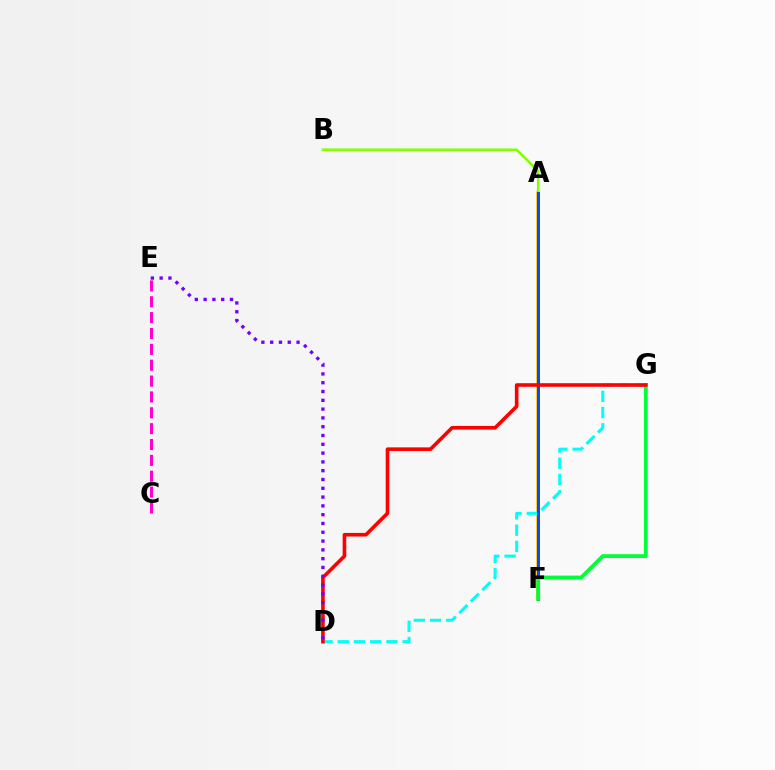{('A', 'F'): [{'color': '#ffbd00', 'line_style': 'solid', 'thickness': 2.58}, {'color': '#004bff', 'line_style': 'solid', 'thickness': 2.14}], ('D', 'G'): [{'color': '#00fff6', 'line_style': 'dashed', 'thickness': 2.21}, {'color': '#ff0000', 'line_style': 'solid', 'thickness': 2.6}], ('A', 'B'): [{'color': '#84ff00', 'line_style': 'solid', 'thickness': 1.83}], ('F', 'G'): [{'color': '#00ff39', 'line_style': 'solid', 'thickness': 2.74}], ('C', 'E'): [{'color': '#ff00cf', 'line_style': 'dashed', 'thickness': 2.15}], ('D', 'E'): [{'color': '#7200ff', 'line_style': 'dotted', 'thickness': 2.39}]}